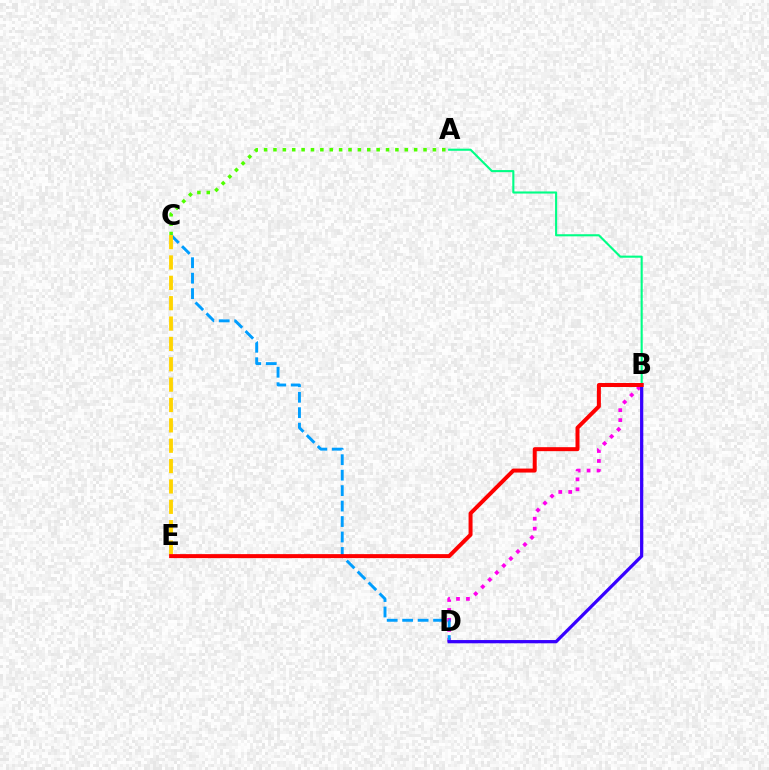{('A', 'C'): [{'color': '#4fff00', 'line_style': 'dotted', 'thickness': 2.55}], ('B', 'D'): [{'color': '#ff00ed', 'line_style': 'dotted', 'thickness': 2.7}, {'color': '#3700ff', 'line_style': 'solid', 'thickness': 2.34}], ('A', 'B'): [{'color': '#00ff86', 'line_style': 'solid', 'thickness': 1.52}], ('C', 'D'): [{'color': '#009eff', 'line_style': 'dashed', 'thickness': 2.1}], ('C', 'E'): [{'color': '#ffd500', 'line_style': 'dashed', 'thickness': 2.77}], ('B', 'E'): [{'color': '#ff0000', 'line_style': 'solid', 'thickness': 2.87}]}